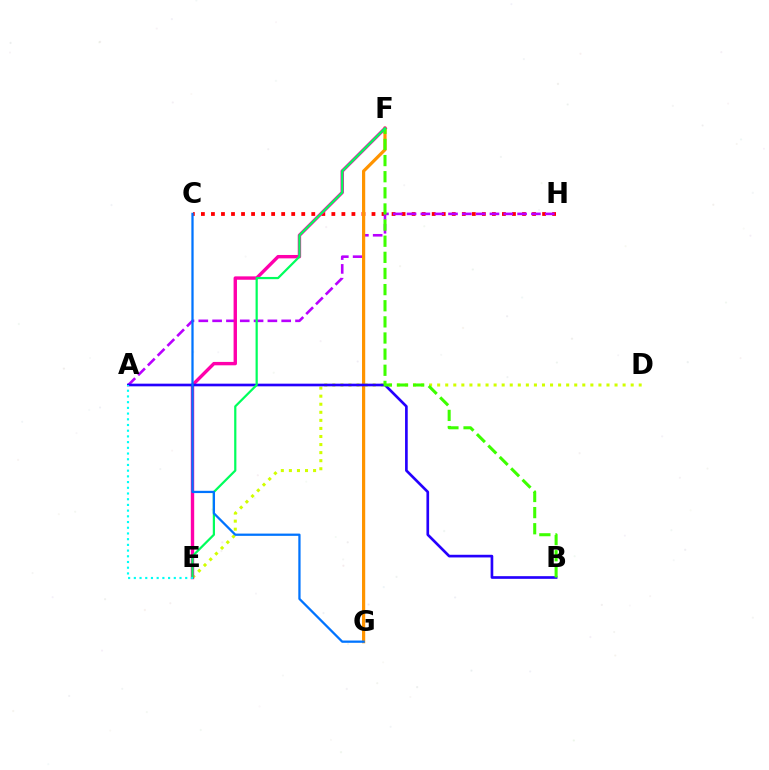{('C', 'H'): [{'color': '#ff0000', 'line_style': 'dotted', 'thickness': 2.73}], ('A', 'H'): [{'color': '#b900ff', 'line_style': 'dashed', 'thickness': 1.88}], ('F', 'G'): [{'color': '#ff9400', 'line_style': 'solid', 'thickness': 2.31}], ('D', 'E'): [{'color': '#d1ff00', 'line_style': 'dotted', 'thickness': 2.19}], ('E', 'F'): [{'color': '#ff00ac', 'line_style': 'solid', 'thickness': 2.44}, {'color': '#00ff5c', 'line_style': 'solid', 'thickness': 1.59}], ('A', 'B'): [{'color': '#2500ff', 'line_style': 'solid', 'thickness': 1.92}], ('B', 'F'): [{'color': '#3dff00', 'line_style': 'dashed', 'thickness': 2.19}], ('A', 'E'): [{'color': '#00fff6', 'line_style': 'dotted', 'thickness': 1.55}], ('C', 'G'): [{'color': '#0074ff', 'line_style': 'solid', 'thickness': 1.63}]}